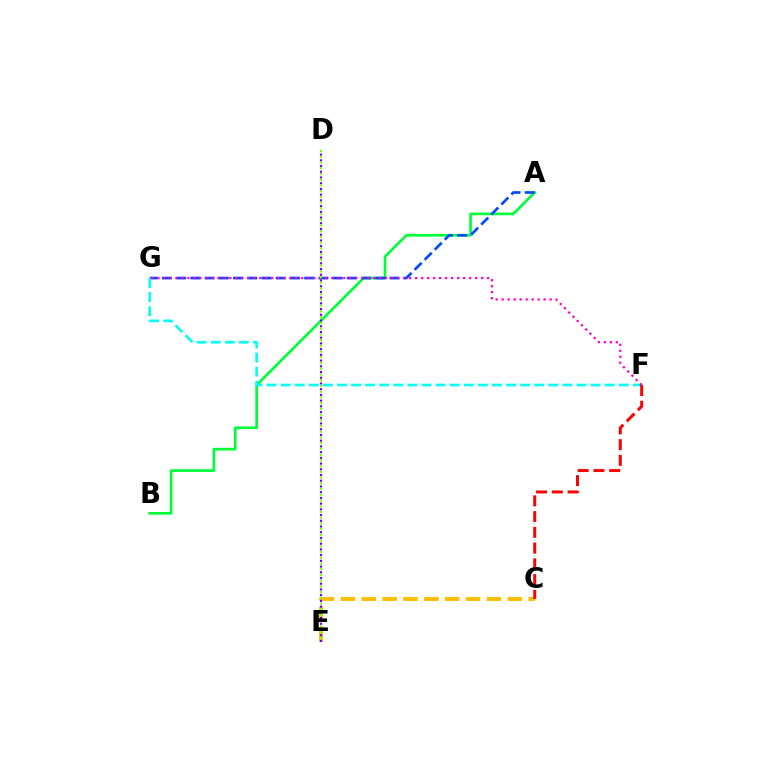{('C', 'E'): [{'color': '#ffbd00', 'line_style': 'dashed', 'thickness': 2.83}], ('A', 'B'): [{'color': '#00ff39', 'line_style': 'solid', 'thickness': 1.94}], ('A', 'G'): [{'color': '#004bff', 'line_style': 'dashed', 'thickness': 1.93}], ('F', 'G'): [{'color': '#00fff6', 'line_style': 'dashed', 'thickness': 1.91}, {'color': '#ff00cf', 'line_style': 'dotted', 'thickness': 1.63}], ('D', 'E'): [{'color': '#7200ff', 'line_style': 'dotted', 'thickness': 1.55}, {'color': '#84ff00', 'line_style': 'dotted', 'thickness': 1.56}], ('C', 'F'): [{'color': '#ff0000', 'line_style': 'dashed', 'thickness': 2.14}]}